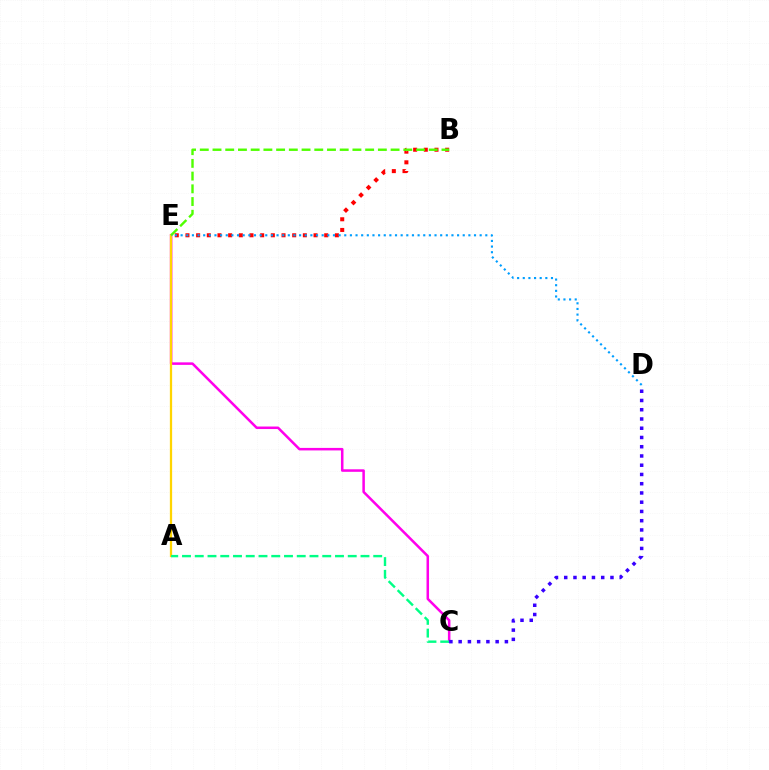{('C', 'E'): [{'color': '#ff00ed', 'line_style': 'solid', 'thickness': 1.82}], ('A', 'E'): [{'color': '#ffd500', 'line_style': 'solid', 'thickness': 1.63}], ('B', 'E'): [{'color': '#ff0000', 'line_style': 'dotted', 'thickness': 2.9}, {'color': '#4fff00', 'line_style': 'dashed', 'thickness': 1.73}], ('A', 'C'): [{'color': '#00ff86', 'line_style': 'dashed', 'thickness': 1.73}], ('D', 'E'): [{'color': '#009eff', 'line_style': 'dotted', 'thickness': 1.53}], ('C', 'D'): [{'color': '#3700ff', 'line_style': 'dotted', 'thickness': 2.51}]}